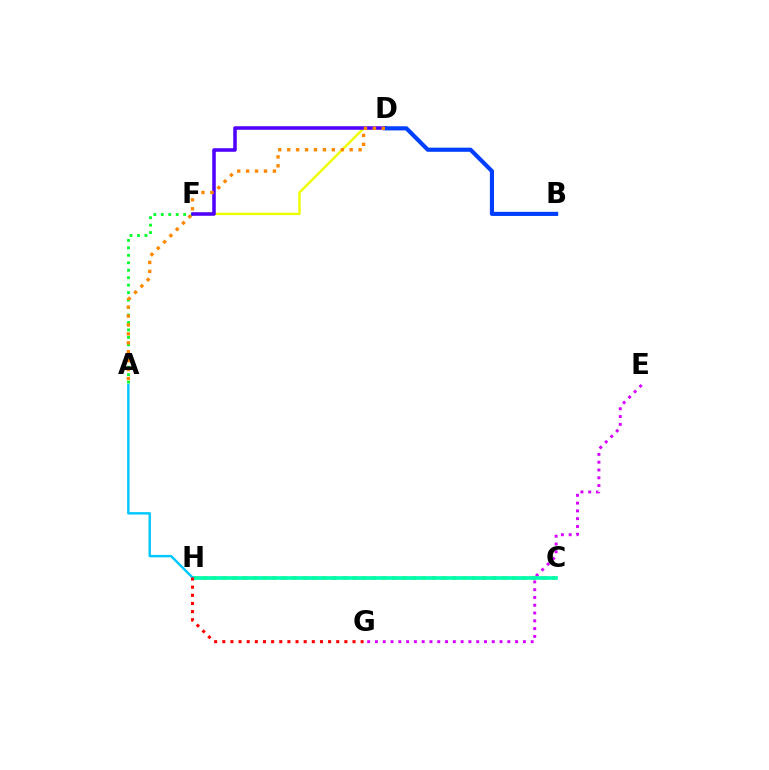{('C', 'H'): [{'color': '#66ff00', 'line_style': 'dotted', 'thickness': 2.71}, {'color': '#ff00a0', 'line_style': 'dashed', 'thickness': 1.68}, {'color': '#00ffaf', 'line_style': 'solid', 'thickness': 2.62}], ('E', 'G'): [{'color': '#d600ff', 'line_style': 'dotted', 'thickness': 2.12}], ('D', 'F'): [{'color': '#eeff00', 'line_style': 'solid', 'thickness': 1.77}, {'color': '#4f00ff', 'line_style': 'solid', 'thickness': 2.55}], ('A', 'F'): [{'color': '#00ff27', 'line_style': 'dotted', 'thickness': 2.03}], ('B', 'D'): [{'color': '#003fff', 'line_style': 'solid', 'thickness': 2.98}], ('A', 'H'): [{'color': '#00c7ff', 'line_style': 'solid', 'thickness': 1.74}], ('A', 'D'): [{'color': '#ff8800', 'line_style': 'dotted', 'thickness': 2.42}], ('G', 'H'): [{'color': '#ff0000', 'line_style': 'dotted', 'thickness': 2.21}]}